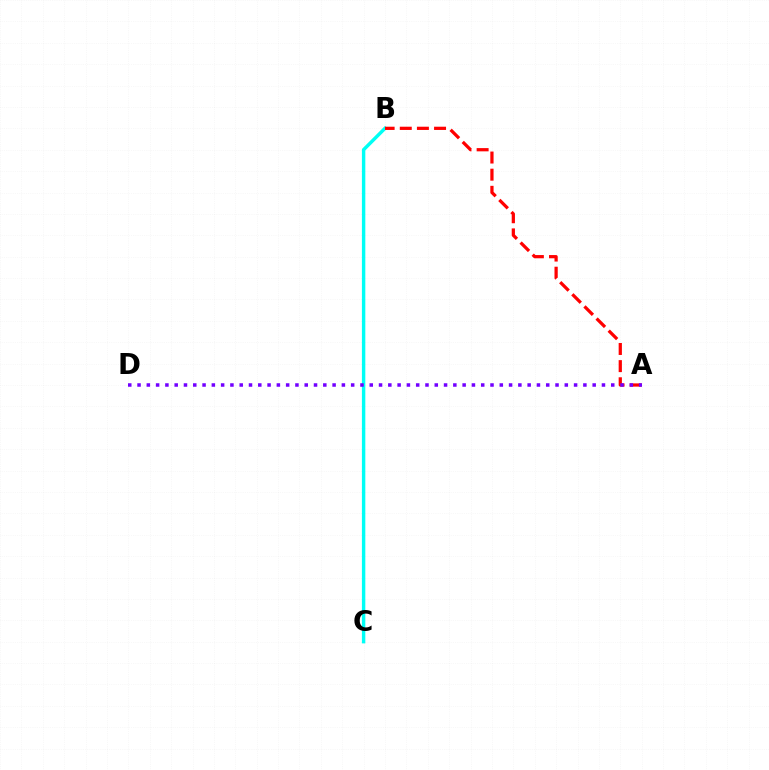{('B', 'C'): [{'color': '#84ff00', 'line_style': 'solid', 'thickness': 1.75}, {'color': '#00fff6', 'line_style': 'solid', 'thickness': 2.46}], ('A', 'B'): [{'color': '#ff0000', 'line_style': 'dashed', 'thickness': 2.33}], ('A', 'D'): [{'color': '#7200ff', 'line_style': 'dotted', 'thickness': 2.52}]}